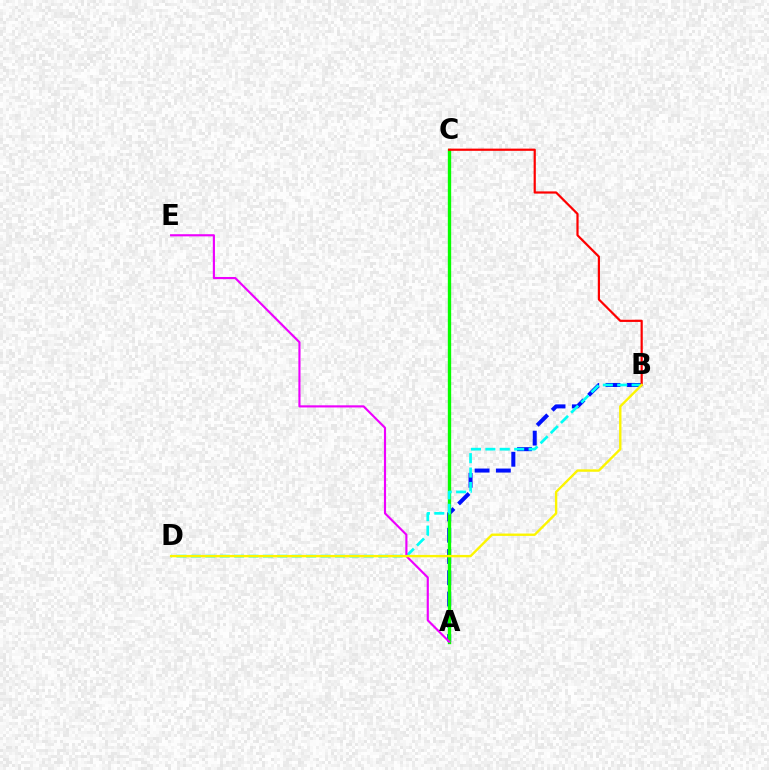{('A', 'B'): [{'color': '#0010ff', 'line_style': 'dashed', 'thickness': 2.89}], ('A', 'C'): [{'color': '#08ff00', 'line_style': 'solid', 'thickness': 2.41}], ('B', 'D'): [{'color': '#00fff6', 'line_style': 'dashed', 'thickness': 1.96}, {'color': '#fcf500', 'line_style': 'solid', 'thickness': 1.71}], ('A', 'E'): [{'color': '#ee00ff', 'line_style': 'solid', 'thickness': 1.54}], ('B', 'C'): [{'color': '#ff0000', 'line_style': 'solid', 'thickness': 1.59}]}